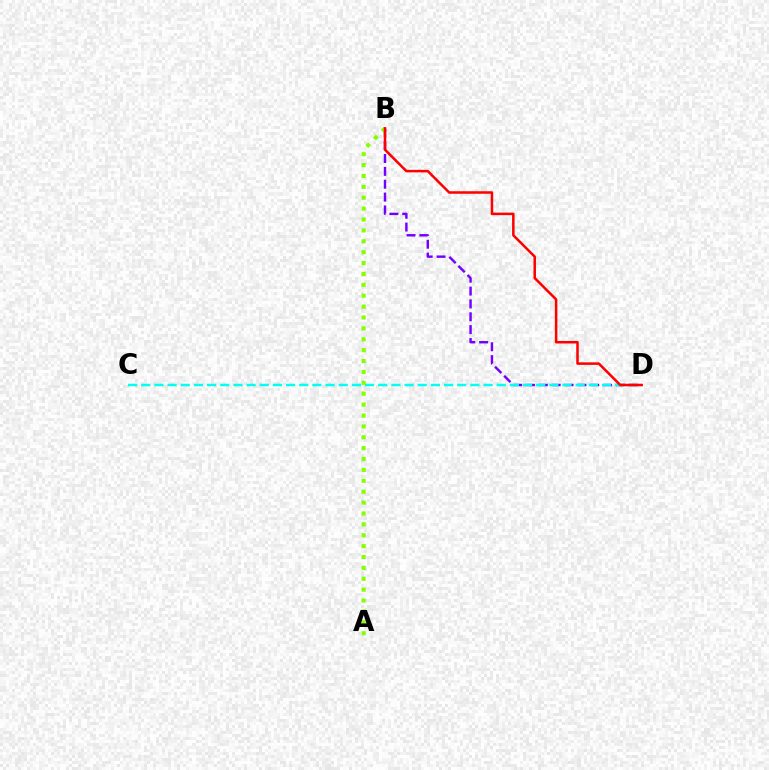{('B', 'D'): [{'color': '#7200ff', 'line_style': 'dashed', 'thickness': 1.75}, {'color': '#ff0000', 'line_style': 'solid', 'thickness': 1.82}], ('C', 'D'): [{'color': '#00fff6', 'line_style': 'dashed', 'thickness': 1.79}], ('A', 'B'): [{'color': '#84ff00', 'line_style': 'dotted', 'thickness': 2.96}]}